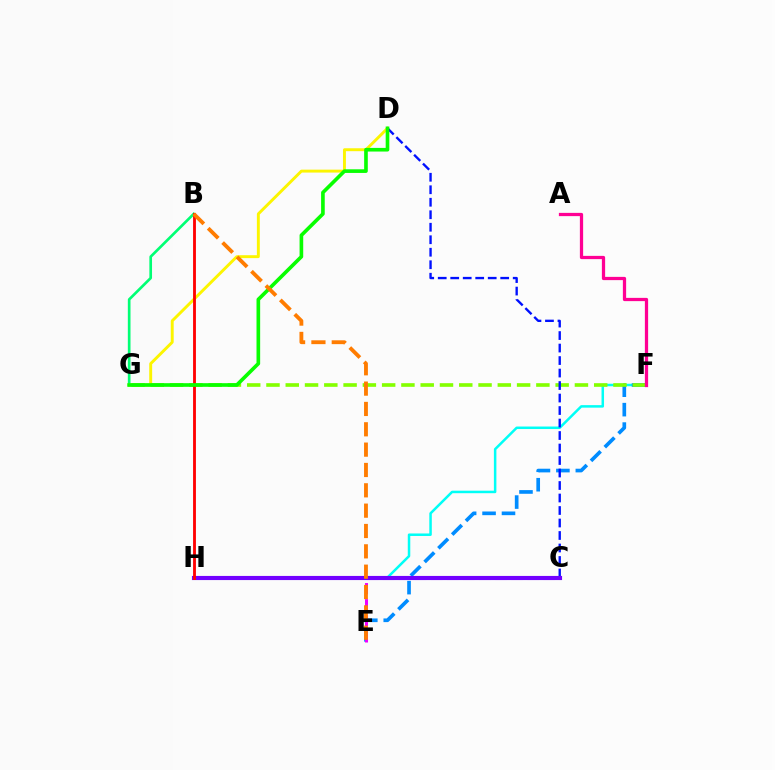{('F', 'H'): [{'color': '#00fff6', 'line_style': 'solid', 'thickness': 1.8}], ('B', 'G'): [{'color': '#00ff74', 'line_style': 'solid', 'thickness': 1.92}], ('D', 'G'): [{'color': '#fcf500', 'line_style': 'solid', 'thickness': 2.1}, {'color': '#08ff00', 'line_style': 'solid', 'thickness': 2.62}], ('E', 'F'): [{'color': '#008cff', 'line_style': 'dashed', 'thickness': 2.64}], ('F', 'G'): [{'color': '#84ff00', 'line_style': 'dashed', 'thickness': 2.62}], ('A', 'F'): [{'color': '#ff0094', 'line_style': 'solid', 'thickness': 2.34}], ('C', 'E'): [{'color': '#ee00ff', 'line_style': 'dashed', 'thickness': 2.18}], ('C', 'D'): [{'color': '#0010ff', 'line_style': 'dashed', 'thickness': 1.7}], ('C', 'H'): [{'color': '#7200ff', 'line_style': 'solid', 'thickness': 2.97}], ('B', 'H'): [{'color': '#ff0000', 'line_style': 'solid', 'thickness': 2.05}], ('B', 'E'): [{'color': '#ff7c00', 'line_style': 'dashed', 'thickness': 2.76}]}